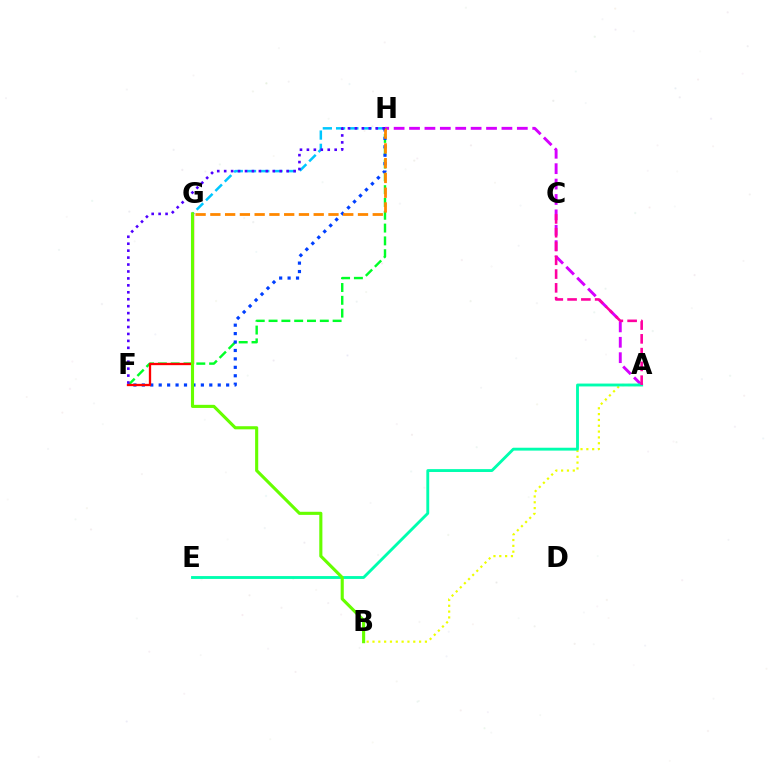{('G', 'H'): [{'color': '#00c7ff', 'line_style': 'dashed', 'thickness': 1.8}, {'color': '#ff8800', 'line_style': 'dashed', 'thickness': 2.01}], ('A', 'H'): [{'color': '#d600ff', 'line_style': 'dashed', 'thickness': 2.09}], ('F', 'H'): [{'color': '#00ff27', 'line_style': 'dashed', 'thickness': 1.74}, {'color': '#003fff', 'line_style': 'dotted', 'thickness': 2.29}, {'color': '#4f00ff', 'line_style': 'dotted', 'thickness': 1.89}], ('A', 'B'): [{'color': '#eeff00', 'line_style': 'dotted', 'thickness': 1.58}], ('A', 'E'): [{'color': '#00ffaf', 'line_style': 'solid', 'thickness': 2.06}], ('F', 'G'): [{'color': '#ff0000', 'line_style': 'solid', 'thickness': 1.66}], ('B', 'G'): [{'color': '#66ff00', 'line_style': 'solid', 'thickness': 2.24}], ('A', 'C'): [{'color': '#ff00a0', 'line_style': 'dashed', 'thickness': 1.87}]}